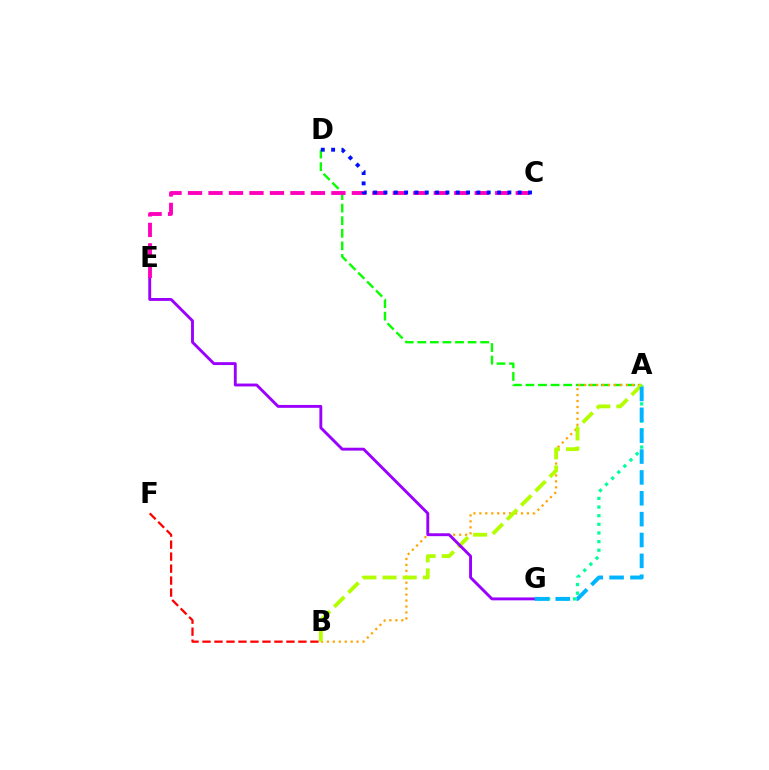{('A', 'D'): [{'color': '#08ff00', 'line_style': 'dashed', 'thickness': 1.71}], ('B', 'F'): [{'color': '#ff0000', 'line_style': 'dashed', 'thickness': 1.63}], ('A', 'G'): [{'color': '#00ff9d', 'line_style': 'dotted', 'thickness': 2.35}, {'color': '#00b5ff', 'line_style': 'dashed', 'thickness': 2.83}], ('A', 'B'): [{'color': '#ffa500', 'line_style': 'dotted', 'thickness': 1.62}, {'color': '#b3ff00', 'line_style': 'dashed', 'thickness': 2.74}], ('E', 'G'): [{'color': '#9b00ff', 'line_style': 'solid', 'thickness': 2.08}], ('C', 'E'): [{'color': '#ff00bd', 'line_style': 'dashed', 'thickness': 2.78}], ('C', 'D'): [{'color': '#0010ff', 'line_style': 'dotted', 'thickness': 2.81}]}